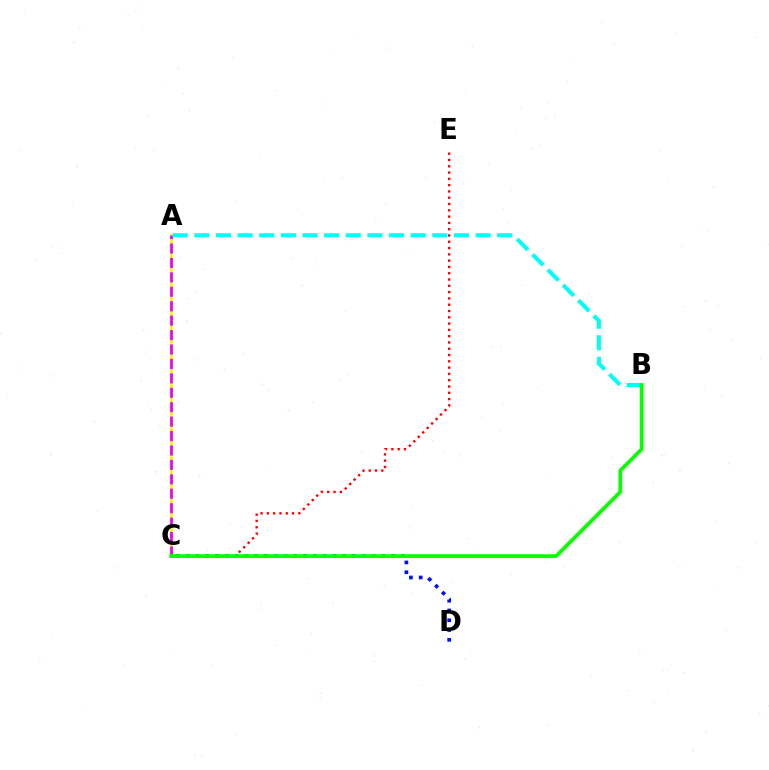{('A', 'C'): [{'color': '#fcf500', 'line_style': 'solid', 'thickness': 1.91}, {'color': '#ee00ff', 'line_style': 'dashed', 'thickness': 1.96}], ('C', 'D'): [{'color': '#0010ff', 'line_style': 'dotted', 'thickness': 2.66}], ('C', 'E'): [{'color': '#ff0000', 'line_style': 'dotted', 'thickness': 1.71}], ('A', 'B'): [{'color': '#00fff6', 'line_style': 'dashed', 'thickness': 2.94}], ('B', 'C'): [{'color': '#08ff00', 'line_style': 'solid', 'thickness': 2.66}]}